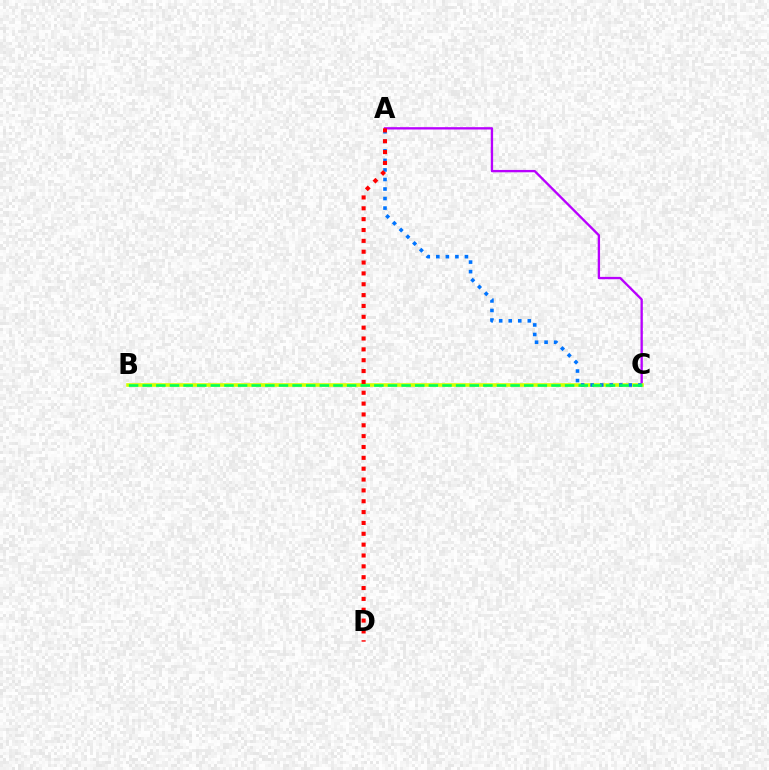{('A', 'C'): [{'color': '#b900ff', 'line_style': 'solid', 'thickness': 1.68}, {'color': '#0074ff', 'line_style': 'dotted', 'thickness': 2.59}], ('B', 'C'): [{'color': '#d1ff00', 'line_style': 'solid', 'thickness': 2.6}, {'color': '#00ff5c', 'line_style': 'dashed', 'thickness': 1.85}], ('A', 'D'): [{'color': '#ff0000', 'line_style': 'dotted', 'thickness': 2.95}]}